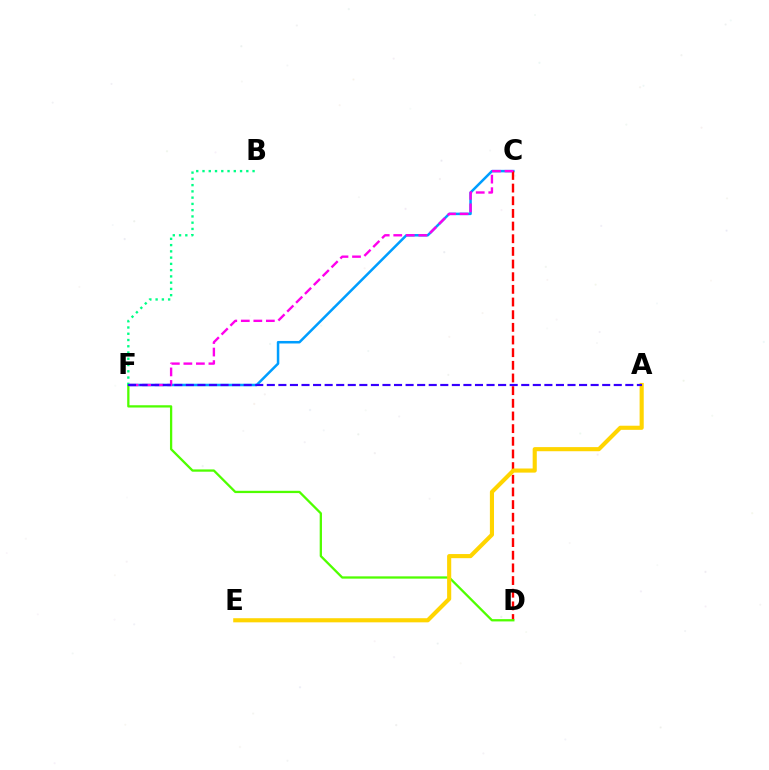{('C', 'F'): [{'color': '#009eff', 'line_style': 'solid', 'thickness': 1.82}, {'color': '#ff00ed', 'line_style': 'dashed', 'thickness': 1.7}], ('C', 'D'): [{'color': '#ff0000', 'line_style': 'dashed', 'thickness': 1.72}], ('D', 'F'): [{'color': '#4fff00', 'line_style': 'solid', 'thickness': 1.65}], ('A', 'E'): [{'color': '#ffd500', 'line_style': 'solid', 'thickness': 2.97}], ('B', 'F'): [{'color': '#00ff86', 'line_style': 'dotted', 'thickness': 1.7}], ('A', 'F'): [{'color': '#3700ff', 'line_style': 'dashed', 'thickness': 1.57}]}